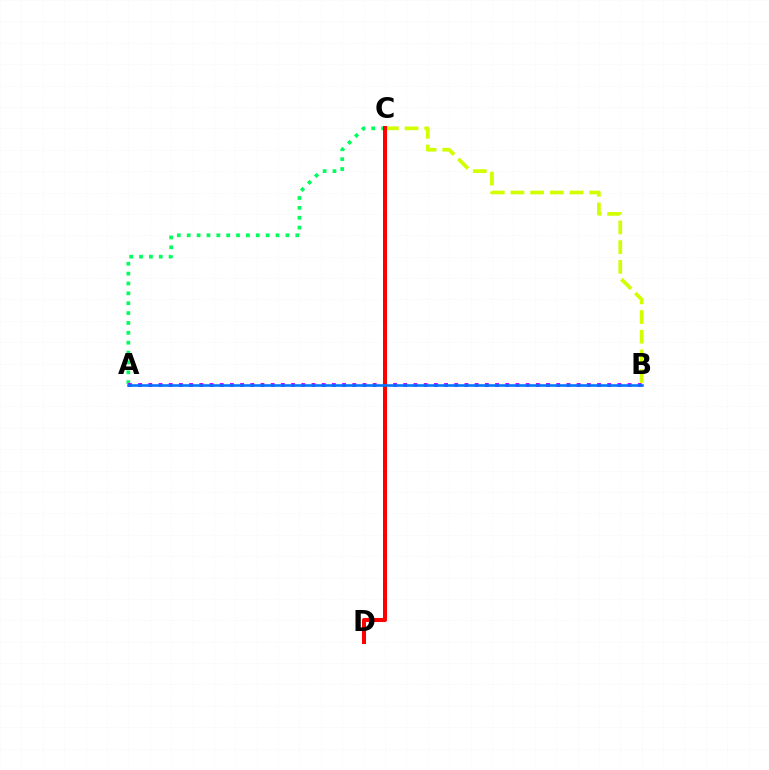{('B', 'C'): [{'color': '#d1ff00', 'line_style': 'dashed', 'thickness': 2.67}], ('A', 'C'): [{'color': '#00ff5c', 'line_style': 'dotted', 'thickness': 2.68}], ('A', 'B'): [{'color': '#b900ff', 'line_style': 'dotted', 'thickness': 2.77}, {'color': '#0074ff', 'line_style': 'solid', 'thickness': 1.86}], ('C', 'D'): [{'color': '#ff0000', 'line_style': 'solid', 'thickness': 2.9}]}